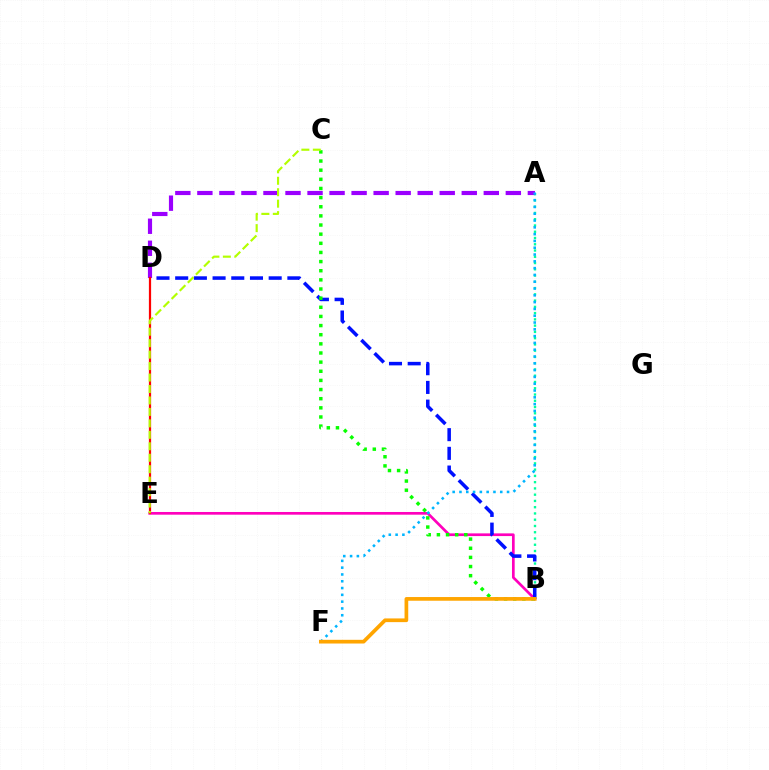{('A', 'B'): [{'color': '#00ff9d', 'line_style': 'dotted', 'thickness': 1.7}], ('B', 'E'): [{'color': '#ff00bd', 'line_style': 'solid', 'thickness': 1.94}], ('B', 'D'): [{'color': '#0010ff', 'line_style': 'dashed', 'thickness': 2.54}], ('A', 'D'): [{'color': '#9b00ff', 'line_style': 'dashed', 'thickness': 2.99}], ('B', 'C'): [{'color': '#08ff00', 'line_style': 'dotted', 'thickness': 2.48}], ('D', 'E'): [{'color': '#ff0000', 'line_style': 'solid', 'thickness': 1.6}], ('C', 'E'): [{'color': '#b3ff00', 'line_style': 'dashed', 'thickness': 1.56}], ('A', 'F'): [{'color': '#00b5ff', 'line_style': 'dotted', 'thickness': 1.85}], ('B', 'F'): [{'color': '#ffa500', 'line_style': 'solid', 'thickness': 2.67}]}